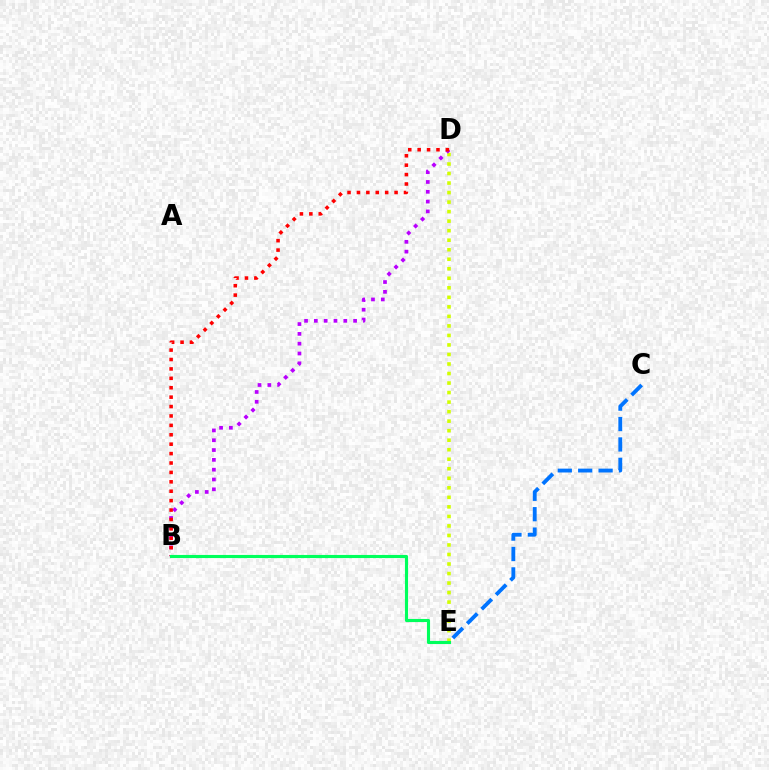{('D', 'E'): [{'color': '#d1ff00', 'line_style': 'dotted', 'thickness': 2.59}], ('B', 'D'): [{'color': '#b900ff', 'line_style': 'dotted', 'thickness': 2.67}, {'color': '#ff0000', 'line_style': 'dotted', 'thickness': 2.56}], ('C', 'E'): [{'color': '#0074ff', 'line_style': 'dashed', 'thickness': 2.77}], ('B', 'E'): [{'color': '#00ff5c', 'line_style': 'solid', 'thickness': 2.24}]}